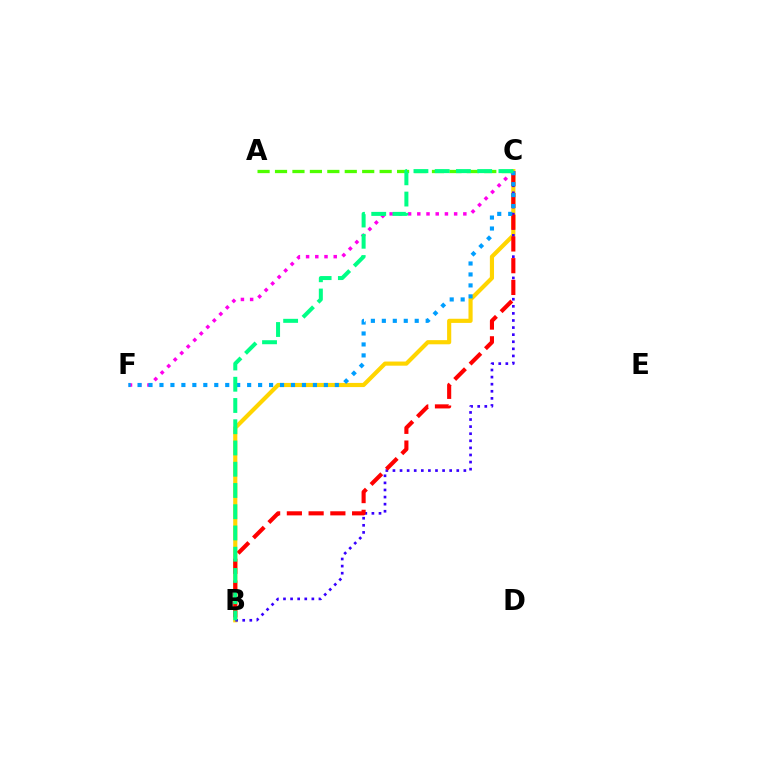{('B', 'C'): [{'color': '#ffd500', 'line_style': 'solid', 'thickness': 2.99}, {'color': '#3700ff', 'line_style': 'dotted', 'thickness': 1.93}, {'color': '#ff0000', 'line_style': 'dashed', 'thickness': 2.95}, {'color': '#00ff86', 'line_style': 'dashed', 'thickness': 2.89}], ('A', 'C'): [{'color': '#4fff00', 'line_style': 'dashed', 'thickness': 2.37}], ('C', 'F'): [{'color': '#ff00ed', 'line_style': 'dotted', 'thickness': 2.5}, {'color': '#009eff', 'line_style': 'dotted', 'thickness': 2.98}]}